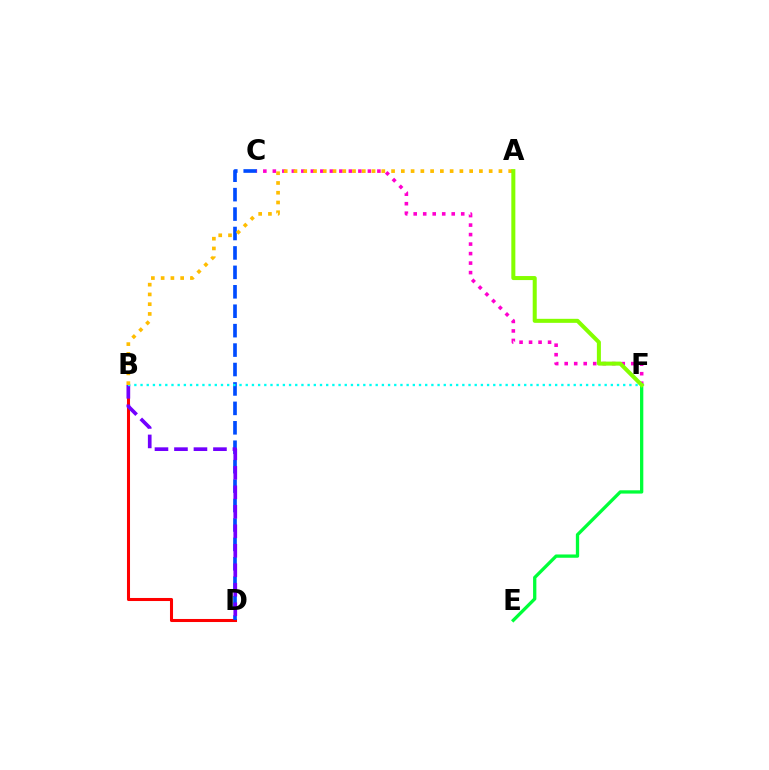{('B', 'D'): [{'color': '#ff0000', 'line_style': 'solid', 'thickness': 2.2}, {'color': '#7200ff', 'line_style': 'dashed', 'thickness': 2.65}], ('C', 'D'): [{'color': '#004bff', 'line_style': 'dashed', 'thickness': 2.64}], ('C', 'F'): [{'color': '#ff00cf', 'line_style': 'dotted', 'thickness': 2.58}], ('B', 'F'): [{'color': '#00fff6', 'line_style': 'dotted', 'thickness': 1.68}], ('E', 'F'): [{'color': '#00ff39', 'line_style': 'solid', 'thickness': 2.37}], ('A', 'B'): [{'color': '#ffbd00', 'line_style': 'dotted', 'thickness': 2.65}], ('A', 'F'): [{'color': '#84ff00', 'line_style': 'solid', 'thickness': 2.9}]}